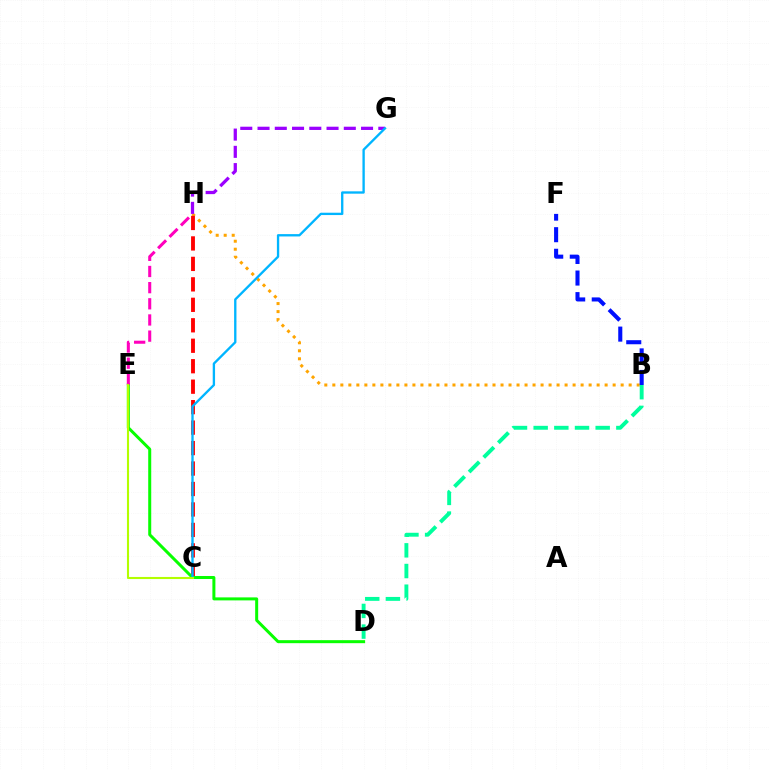{('B', 'H'): [{'color': '#ffa500', 'line_style': 'dotted', 'thickness': 2.18}], ('G', 'H'): [{'color': '#9b00ff', 'line_style': 'dashed', 'thickness': 2.34}], ('C', 'H'): [{'color': '#ff0000', 'line_style': 'dashed', 'thickness': 2.78}], ('D', 'E'): [{'color': '#08ff00', 'line_style': 'solid', 'thickness': 2.16}], ('B', 'D'): [{'color': '#00ff9d', 'line_style': 'dashed', 'thickness': 2.81}], ('E', 'H'): [{'color': '#ff00bd', 'line_style': 'dashed', 'thickness': 2.2}], ('C', 'G'): [{'color': '#00b5ff', 'line_style': 'solid', 'thickness': 1.68}], ('C', 'E'): [{'color': '#b3ff00', 'line_style': 'solid', 'thickness': 1.51}], ('B', 'F'): [{'color': '#0010ff', 'line_style': 'dashed', 'thickness': 2.93}]}